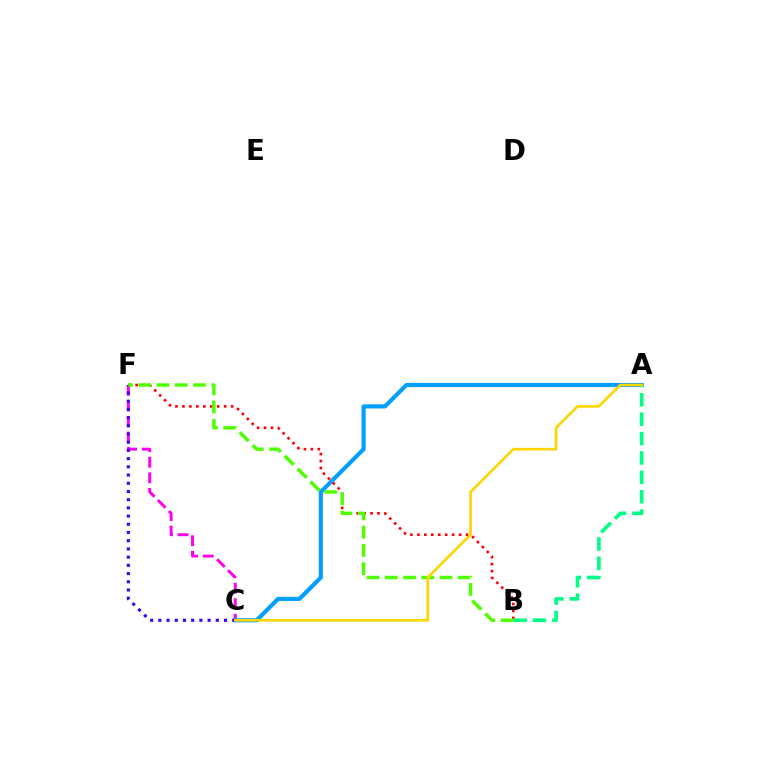{('C', 'F'): [{'color': '#ff00ed', 'line_style': 'dashed', 'thickness': 2.11}, {'color': '#3700ff', 'line_style': 'dotted', 'thickness': 2.23}], ('A', 'C'): [{'color': '#009eff', 'line_style': 'solid', 'thickness': 2.97}, {'color': '#ffd500', 'line_style': 'solid', 'thickness': 1.9}], ('B', 'F'): [{'color': '#ff0000', 'line_style': 'dotted', 'thickness': 1.89}, {'color': '#4fff00', 'line_style': 'dashed', 'thickness': 2.48}], ('A', 'B'): [{'color': '#00ff86', 'line_style': 'dashed', 'thickness': 2.63}]}